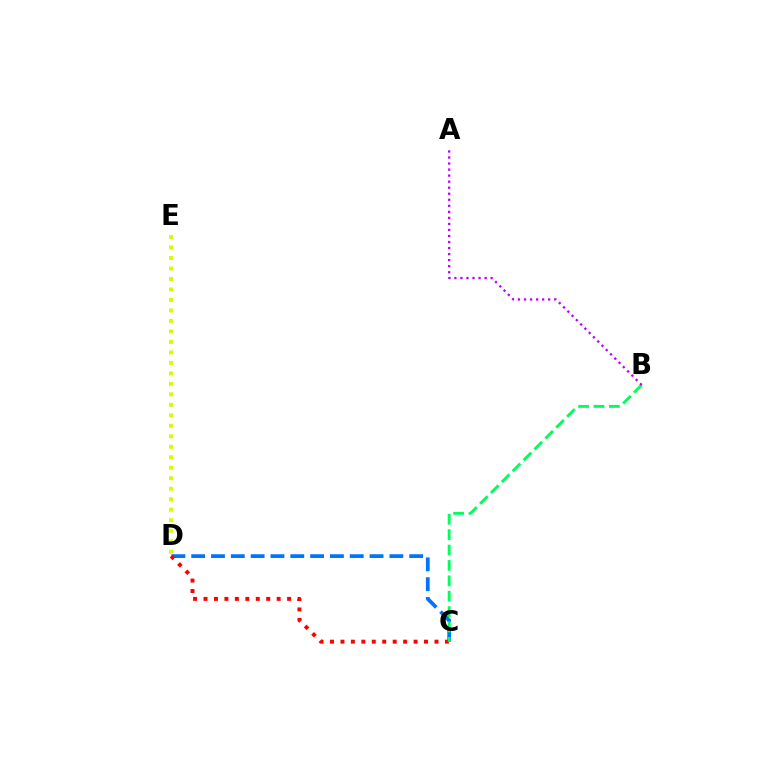{('C', 'D'): [{'color': '#0074ff', 'line_style': 'dashed', 'thickness': 2.69}, {'color': '#ff0000', 'line_style': 'dotted', 'thickness': 2.84}], ('D', 'E'): [{'color': '#d1ff00', 'line_style': 'dotted', 'thickness': 2.85}], ('B', 'C'): [{'color': '#00ff5c', 'line_style': 'dashed', 'thickness': 2.09}], ('A', 'B'): [{'color': '#b900ff', 'line_style': 'dotted', 'thickness': 1.64}]}